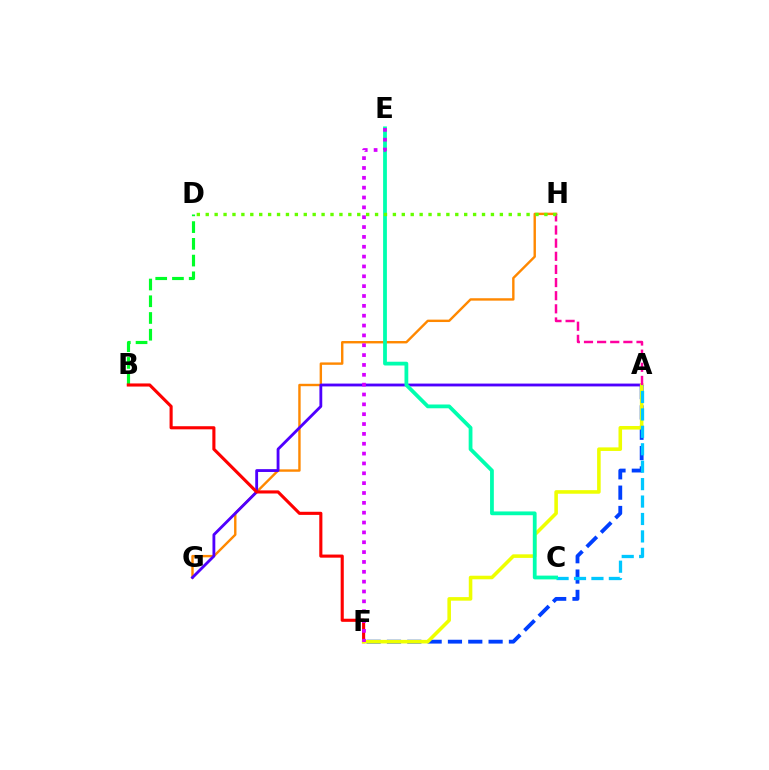{('A', 'F'): [{'color': '#003fff', 'line_style': 'dashed', 'thickness': 2.76}, {'color': '#eeff00', 'line_style': 'solid', 'thickness': 2.57}], ('G', 'H'): [{'color': '#ff8800', 'line_style': 'solid', 'thickness': 1.73}], ('A', 'G'): [{'color': '#4f00ff', 'line_style': 'solid', 'thickness': 2.04}], ('B', 'D'): [{'color': '#00ff27', 'line_style': 'dashed', 'thickness': 2.27}], ('B', 'F'): [{'color': '#ff0000', 'line_style': 'solid', 'thickness': 2.24}], ('A', 'C'): [{'color': '#00c7ff', 'line_style': 'dashed', 'thickness': 2.37}], ('C', 'E'): [{'color': '#00ffaf', 'line_style': 'solid', 'thickness': 2.72}], ('E', 'F'): [{'color': '#d600ff', 'line_style': 'dotted', 'thickness': 2.68}], ('A', 'H'): [{'color': '#ff00a0', 'line_style': 'dashed', 'thickness': 1.78}], ('D', 'H'): [{'color': '#66ff00', 'line_style': 'dotted', 'thickness': 2.42}]}